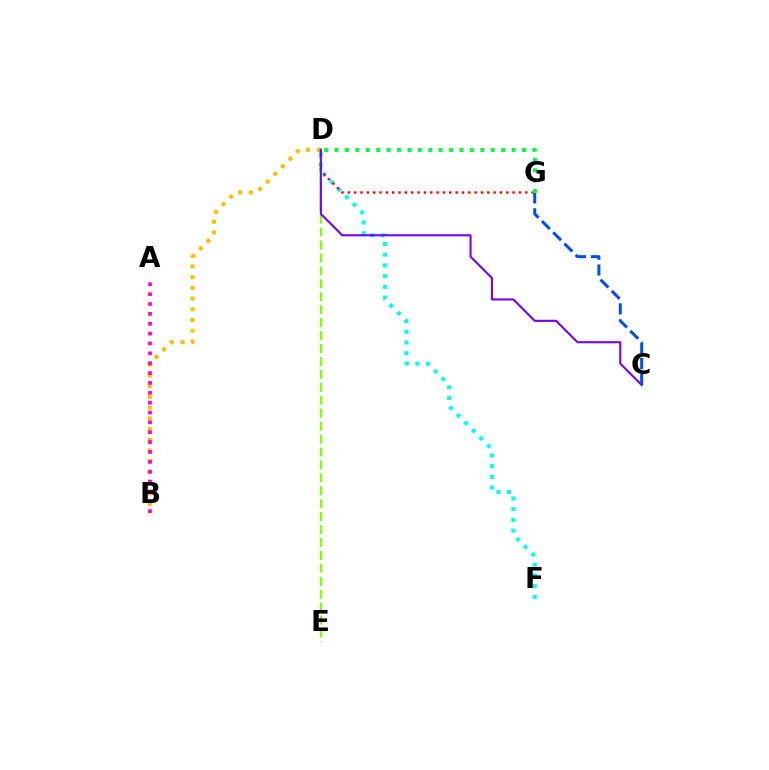{('B', 'D'): [{'color': '#ffbd00', 'line_style': 'dotted', 'thickness': 2.91}], ('A', 'B'): [{'color': '#ff00cf', 'line_style': 'dotted', 'thickness': 2.68}], ('D', 'F'): [{'color': '#00fff6', 'line_style': 'dotted', 'thickness': 2.92}], ('D', 'G'): [{'color': '#ff0000', 'line_style': 'dotted', 'thickness': 1.72}, {'color': '#00ff39', 'line_style': 'dotted', 'thickness': 2.83}], ('D', 'E'): [{'color': '#84ff00', 'line_style': 'dashed', 'thickness': 1.76}], ('C', 'D'): [{'color': '#7200ff', 'line_style': 'solid', 'thickness': 1.5}], ('C', 'G'): [{'color': '#004bff', 'line_style': 'dashed', 'thickness': 2.16}]}